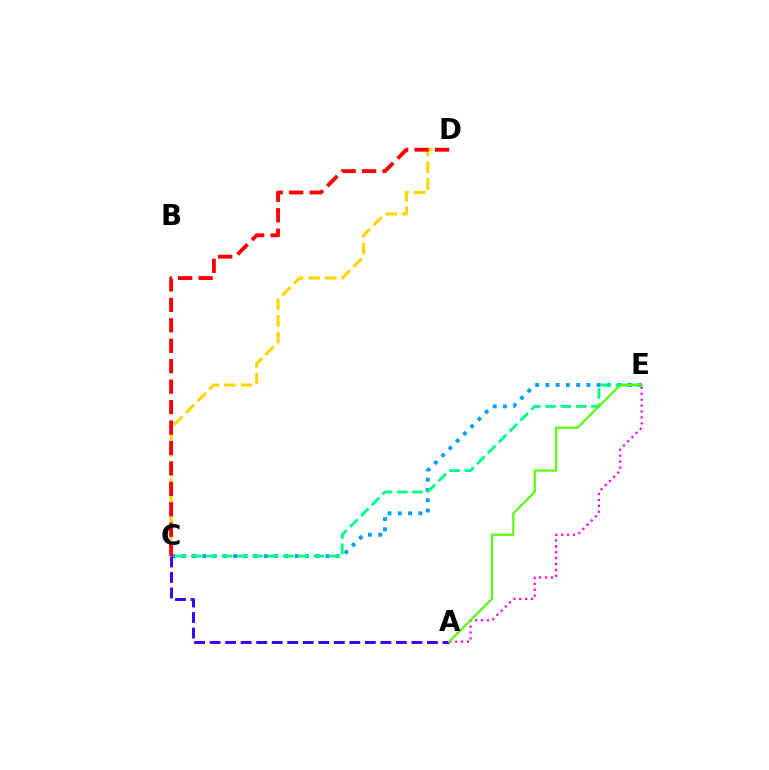{('C', 'E'): [{'color': '#009eff', 'line_style': 'dotted', 'thickness': 2.79}, {'color': '#00ff86', 'line_style': 'dashed', 'thickness': 2.08}], ('A', 'C'): [{'color': '#3700ff', 'line_style': 'dashed', 'thickness': 2.11}], ('A', 'E'): [{'color': '#ff00ed', 'line_style': 'dotted', 'thickness': 1.6}, {'color': '#4fff00', 'line_style': 'solid', 'thickness': 1.5}], ('C', 'D'): [{'color': '#ffd500', 'line_style': 'dashed', 'thickness': 2.26}, {'color': '#ff0000', 'line_style': 'dashed', 'thickness': 2.78}]}